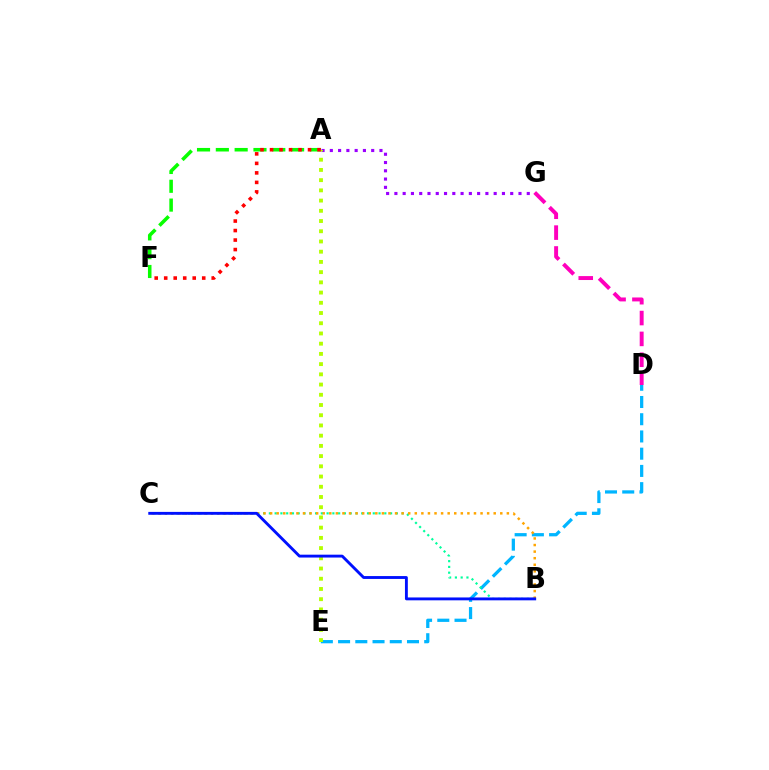{('A', 'G'): [{'color': '#9b00ff', 'line_style': 'dotted', 'thickness': 2.25}], ('D', 'E'): [{'color': '#00b5ff', 'line_style': 'dashed', 'thickness': 2.34}], ('A', 'F'): [{'color': '#08ff00', 'line_style': 'dashed', 'thickness': 2.56}, {'color': '#ff0000', 'line_style': 'dotted', 'thickness': 2.58}], ('D', 'G'): [{'color': '#ff00bd', 'line_style': 'dashed', 'thickness': 2.83}], ('A', 'E'): [{'color': '#b3ff00', 'line_style': 'dotted', 'thickness': 2.78}], ('B', 'C'): [{'color': '#00ff9d', 'line_style': 'dotted', 'thickness': 1.57}, {'color': '#ffa500', 'line_style': 'dotted', 'thickness': 1.79}, {'color': '#0010ff', 'line_style': 'solid', 'thickness': 2.07}]}